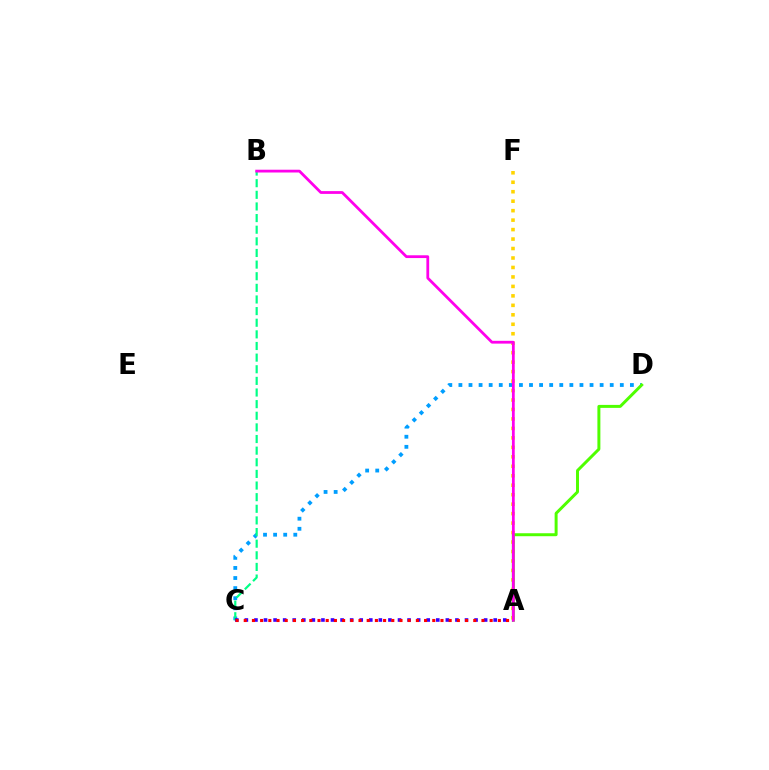{('A', 'F'): [{'color': '#ffd500', 'line_style': 'dotted', 'thickness': 2.57}], ('C', 'D'): [{'color': '#009eff', 'line_style': 'dotted', 'thickness': 2.74}], ('A', 'D'): [{'color': '#4fff00', 'line_style': 'solid', 'thickness': 2.14}], ('B', 'C'): [{'color': '#00ff86', 'line_style': 'dashed', 'thickness': 1.58}], ('A', 'C'): [{'color': '#3700ff', 'line_style': 'dotted', 'thickness': 2.6}, {'color': '#ff0000', 'line_style': 'dotted', 'thickness': 2.23}], ('A', 'B'): [{'color': '#ff00ed', 'line_style': 'solid', 'thickness': 2.0}]}